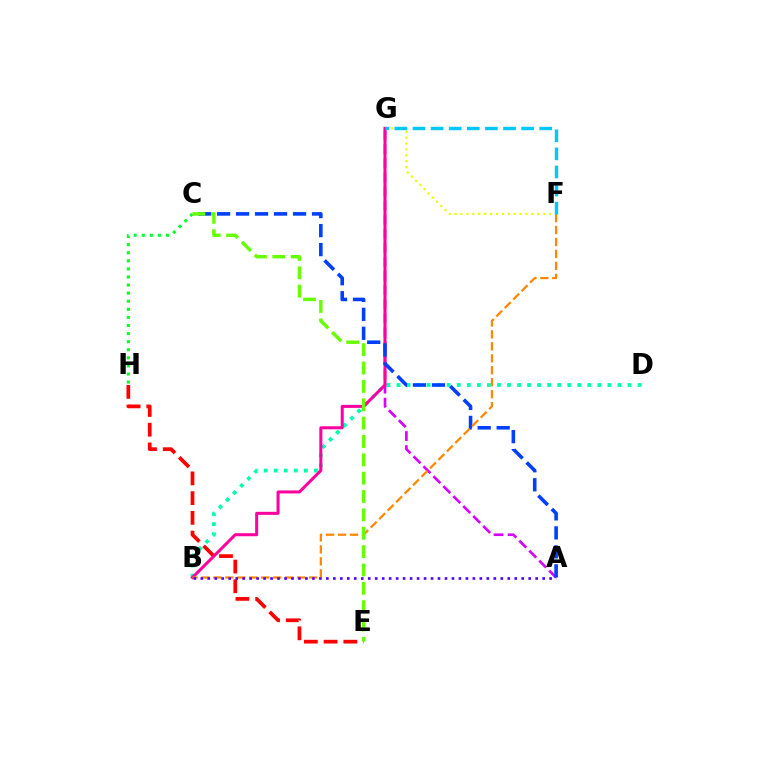{('C', 'H'): [{'color': '#00ff27', 'line_style': 'dotted', 'thickness': 2.2}], ('B', 'D'): [{'color': '#00ffaf', 'line_style': 'dotted', 'thickness': 2.73}], ('A', 'G'): [{'color': '#d600ff', 'line_style': 'dashed', 'thickness': 1.91}], ('E', 'H'): [{'color': '#ff0000', 'line_style': 'dashed', 'thickness': 2.68}], ('F', 'G'): [{'color': '#eeff00', 'line_style': 'dotted', 'thickness': 1.61}, {'color': '#00c7ff', 'line_style': 'dashed', 'thickness': 2.46}], ('B', 'G'): [{'color': '#ff00a0', 'line_style': 'solid', 'thickness': 2.18}], ('A', 'C'): [{'color': '#003fff', 'line_style': 'dashed', 'thickness': 2.58}], ('B', 'F'): [{'color': '#ff8800', 'line_style': 'dashed', 'thickness': 1.62}], ('A', 'B'): [{'color': '#4f00ff', 'line_style': 'dotted', 'thickness': 1.9}], ('C', 'E'): [{'color': '#66ff00', 'line_style': 'dashed', 'thickness': 2.49}]}